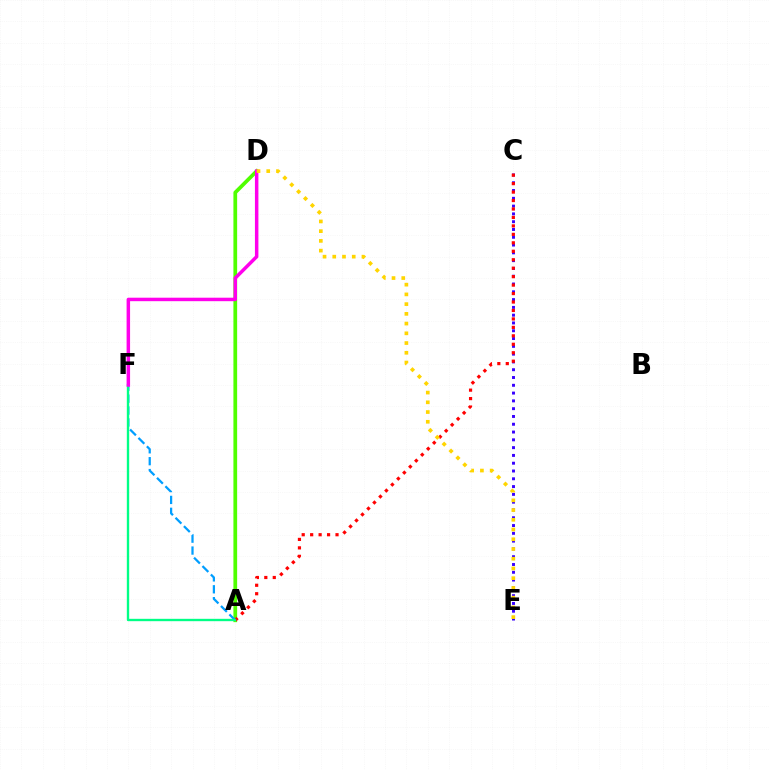{('C', 'E'): [{'color': '#3700ff', 'line_style': 'dotted', 'thickness': 2.12}], ('A', 'D'): [{'color': '#4fff00', 'line_style': 'solid', 'thickness': 2.69}], ('A', 'C'): [{'color': '#ff0000', 'line_style': 'dotted', 'thickness': 2.3}], ('A', 'F'): [{'color': '#009eff', 'line_style': 'dashed', 'thickness': 1.62}, {'color': '#00ff86', 'line_style': 'solid', 'thickness': 1.7}], ('D', 'F'): [{'color': '#ff00ed', 'line_style': 'solid', 'thickness': 2.51}], ('D', 'E'): [{'color': '#ffd500', 'line_style': 'dotted', 'thickness': 2.64}]}